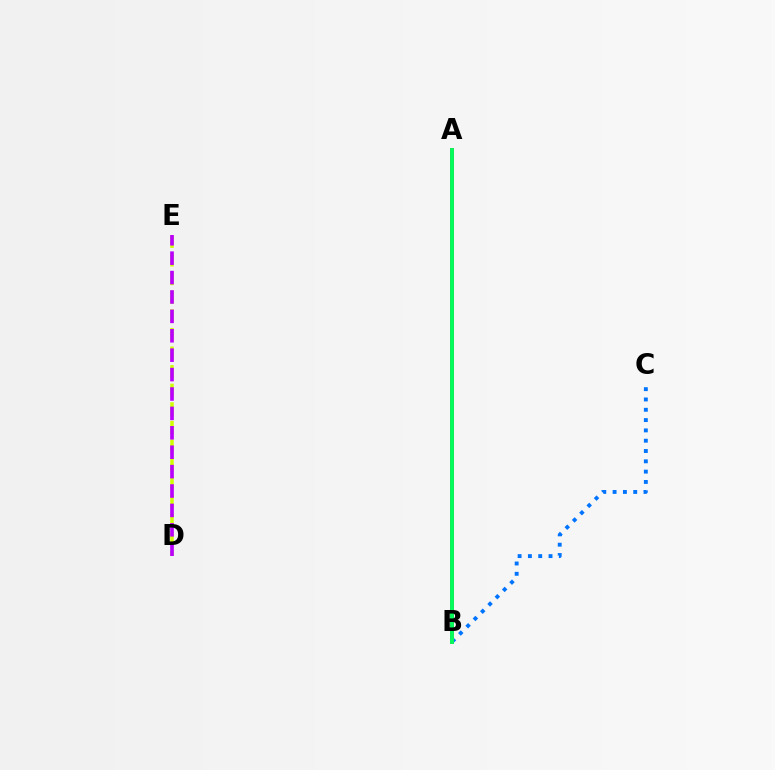{('B', 'C'): [{'color': '#0074ff', 'line_style': 'dotted', 'thickness': 2.8}], ('A', 'B'): [{'color': '#ff0000', 'line_style': 'solid', 'thickness': 2.68}, {'color': '#00ff5c', 'line_style': 'solid', 'thickness': 2.77}], ('D', 'E'): [{'color': '#d1ff00', 'line_style': 'dashed', 'thickness': 2.52}, {'color': '#b900ff', 'line_style': 'dashed', 'thickness': 2.64}]}